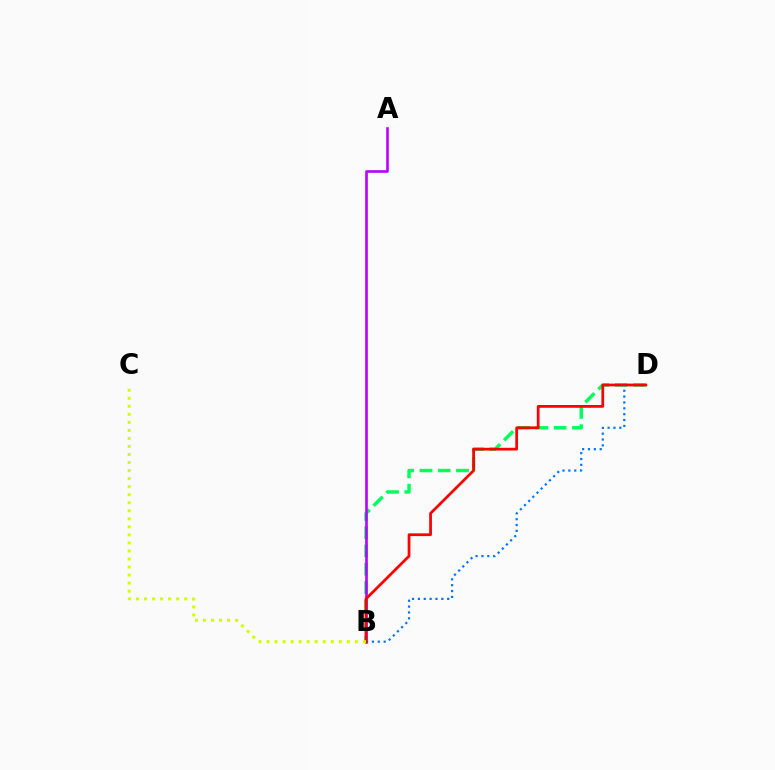{('B', 'D'): [{'color': '#00ff5c', 'line_style': 'dashed', 'thickness': 2.48}, {'color': '#0074ff', 'line_style': 'dotted', 'thickness': 1.59}, {'color': '#ff0000', 'line_style': 'solid', 'thickness': 1.98}], ('A', 'B'): [{'color': '#b900ff', 'line_style': 'solid', 'thickness': 1.89}], ('B', 'C'): [{'color': '#d1ff00', 'line_style': 'dotted', 'thickness': 2.18}]}